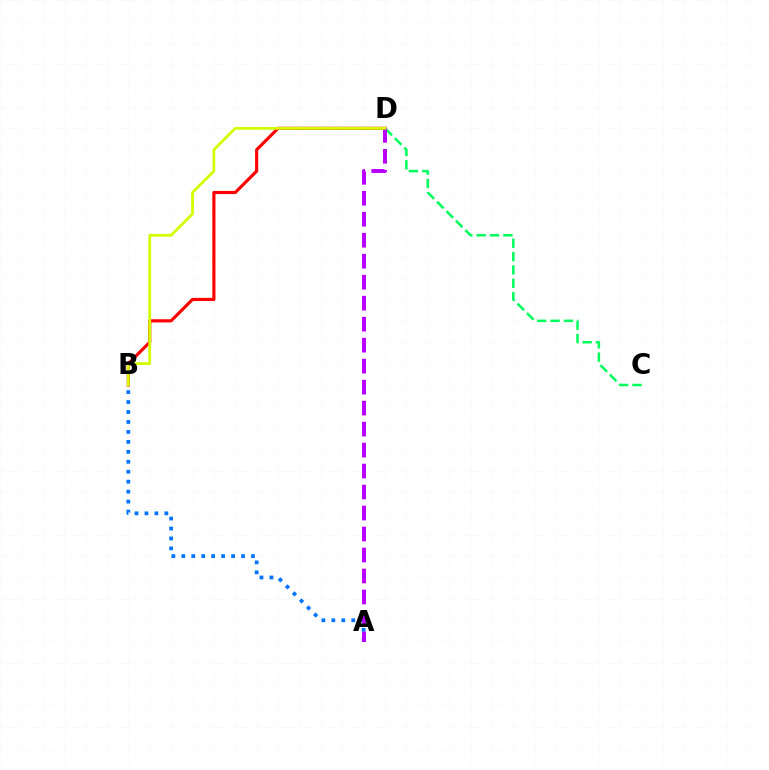{('B', 'D'): [{'color': '#ff0000', 'line_style': 'solid', 'thickness': 2.26}, {'color': '#d1ff00', 'line_style': 'solid', 'thickness': 2.0}], ('C', 'D'): [{'color': '#00ff5c', 'line_style': 'dashed', 'thickness': 1.81}], ('A', 'B'): [{'color': '#0074ff', 'line_style': 'dotted', 'thickness': 2.7}], ('A', 'D'): [{'color': '#b900ff', 'line_style': 'dashed', 'thickness': 2.85}]}